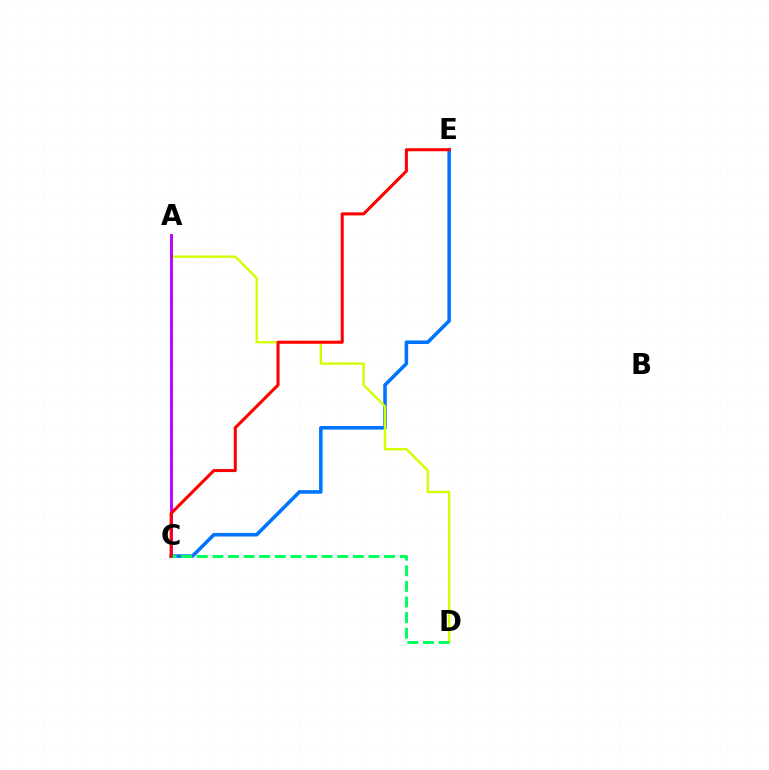{('C', 'E'): [{'color': '#0074ff', 'line_style': 'solid', 'thickness': 2.56}, {'color': '#ff0000', 'line_style': 'solid', 'thickness': 2.19}], ('A', 'D'): [{'color': '#d1ff00', 'line_style': 'solid', 'thickness': 1.71}], ('A', 'C'): [{'color': '#b900ff', 'line_style': 'solid', 'thickness': 2.08}], ('C', 'D'): [{'color': '#00ff5c', 'line_style': 'dashed', 'thickness': 2.12}]}